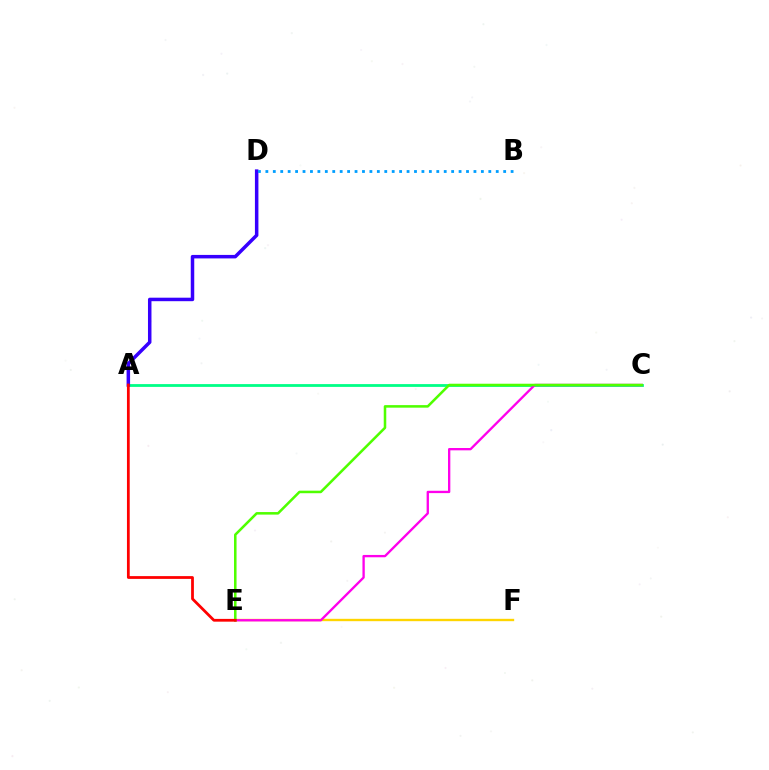{('A', 'C'): [{'color': '#00ff86', 'line_style': 'solid', 'thickness': 2.01}], ('E', 'F'): [{'color': '#ffd500', 'line_style': 'solid', 'thickness': 1.7}], ('C', 'E'): [{'color': '#ff00ed', 'line_style': 'solid', 'thickness': 1.68}, {'color': '#4fff00', 'line_style': 'solid', 'thickness': 1.83}], ('A', 'D'): [{'color': '#3700ff', 'line_style': 'solid', 'thickness': 2.52}], ('A', 'E'): [{'color': '#ff0000', 'line_style': 'solid', 'thickness': 1.99}], ('B', 'D'): [{'color': '#009eff', 'line_style': 'dotted', 'thickness': 2.02}]}